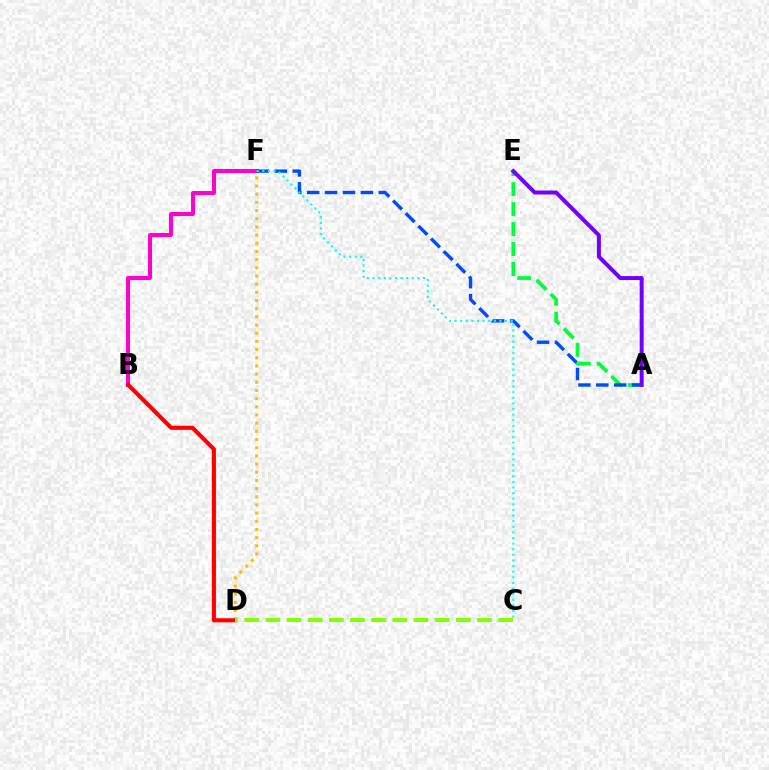{('A', 'E'): [{'color': '#00ff39', 'line_style': 'dashed', 'thickness': 2.71}, {'color': '#7200ff', 'line_style': 'solid', 'thickness': 2.88}], ('B', 'F'): [{'color': '#ff00cf', 'line_style': 'solid', 'thickness': 2.89}], ('A', 'F'): [{'color': '#004bff', 'line_style': 'dashed', 'thickness': 2.43}], ('C', 'F'): [{'color': '#00fff6', 'line_style': 'dotted', 'thickness': 1.52}], ('D', 'F'): [{'color': '#ffbd00', 'line_style': 'dotted', 'thickness': 2.22}], ('B', 'D'): [{'color': '#ff0000', 'line_style': 'solid', 'thickness': 2.95}], ('C', 'D'): [{'color': '#84ff00', 'line_style': 'dashed', 'thickness': 2.87}]}